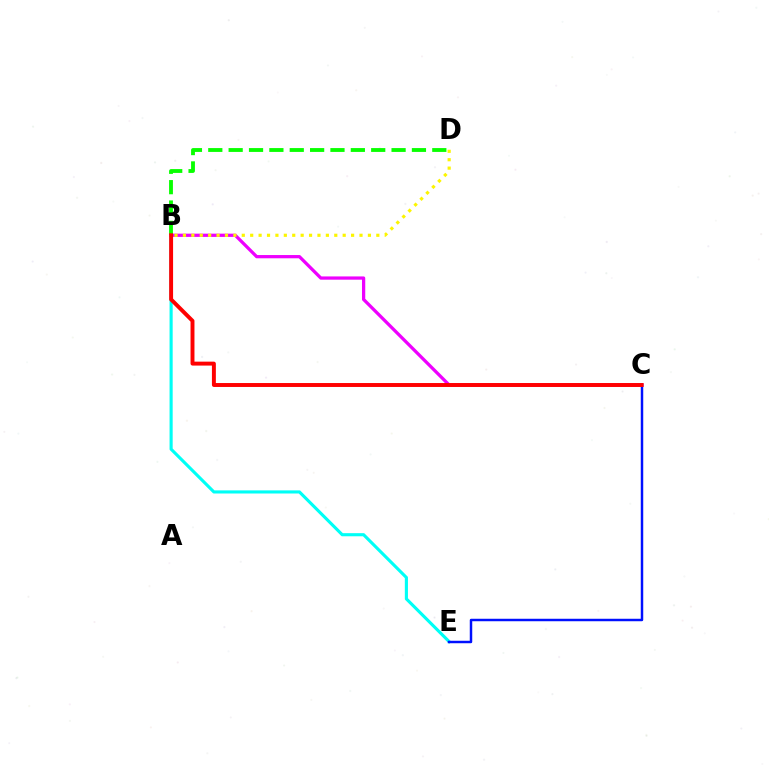{('B', 'E'): [{'color': '#00fff6', 'line_style': 'solid', 'thickness': 2.25}], ('B', 'C'): [{'color': '#ee00ff', 'line_style': 'solid', 'thickness': 2.34}, {'color': '#ff0000', 'line_style': 'solid', 'thickness': 2.83}], ('C', 'E'): [{'color': '#0010ff', 'line_style': 'solid', 'thickness': 1.77}], ('B', 'D'): [{'color': '#fcf500', 'line_style': 'dotted', 'thickness': 2.28}, {'color': '#08ff00', 'line_style': 'dashed', 'thickness': 2.77}]}